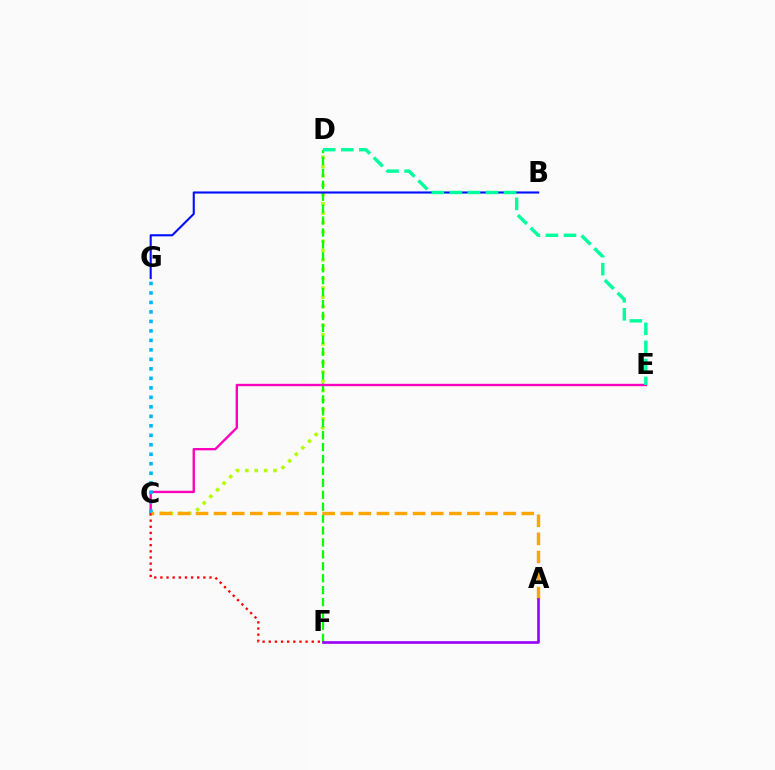{('C', 'D'): [{'color': '#b3ff00', 'line_style': 'dotted', 'thickness': 2.54}], ('D', 'F'): [{'color': '#08ff00', 'line_style': 'dashed', 'thickness': 1.62}], ('B', 'G'): [{'color': '#0010ff', 'line_style': 'solid', 'thickness': 1.52}], ('C', 'E'): [{'color': '#ff00bd', 'line_style': 'solid', 'thickness': 1.7}], ('D', 'E'): [{'color': '#00ff9d', 'line_style': 'dashed', 'thickness': 2.45}], ('C', 'F'): [{'color': '#ff0000', 'line_style': 'dotted', 'thickness': 1.67}], ('C', 'G'): [{'color': '#00b5ff', 'line_style': 'dotted', 'thickness': 2.58}], ('A', 'C'): [{'color': '#ffa500', 'line_style': 'dashed', 'thickness': 2.46}], ('A', 'F'): [{'color': '#9b00ff', 'line_style': 'solid', 'thickness': 1.89}]}